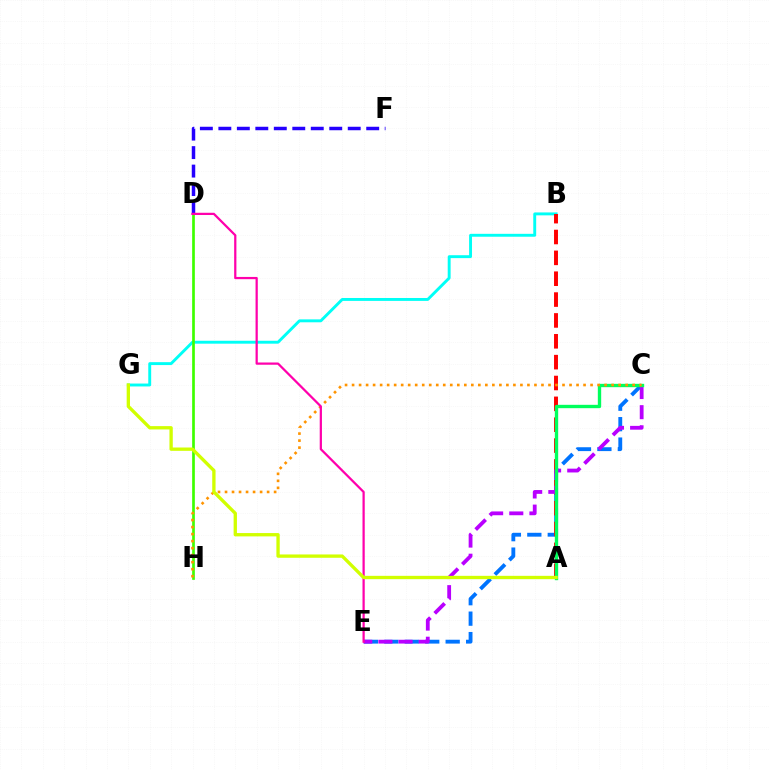{('D', 'F'): [{'color': '#2500ff', 'line_style': 'dashed', 'thickness': 2.51}], ('B', 'G'): [{'color': '#00fff6', 'line_style': 'solid', 'thickness': 2.09}], ('C', 'E'): [{'color': '#0074ff', 'line_style': 'dashed', 'thickness': 2.78}, {'color': '#b900ff', 'line_style': 'dashed', 'thickness': 2.74}], ('D', 'H'): [{'color': '#3dff00', 'line_style': 'solid', 'thickness': 1.93}], ('A', 'B'): [{'color': '#ff0000', 'line_style': 'dashed', 'thickness': 2.83}], ('A', 'C'): [{'color': '#00ff5c', 'line_style': 'solid', 'thickness': 2.42}], ('C', 'H'): [{'color': '#ff9400', 'line_style': 'dotted', 'thickness': 1.91}], ('D', 'E'): [{'color': '#ff00ac', 'line_style': 'solid', 'thickness': 1.61}], ('A', 'G'): [{'color': '#d1ff00', 'line_style': 'solid', 'thickness': 2.4}]}